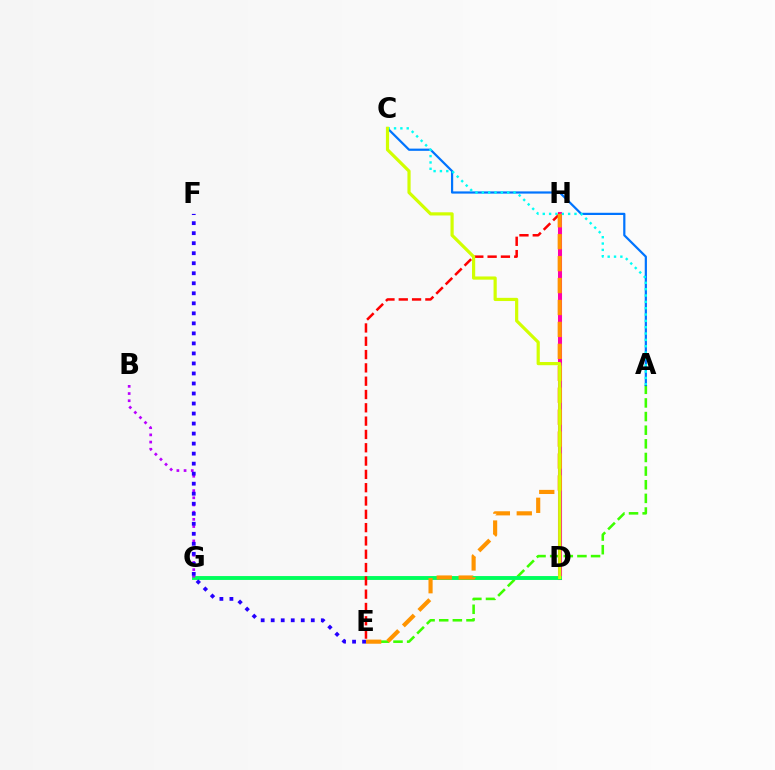{('A', 'E'): [{'color': '#3dff00', 'line_style': 'dashed', 'thickness': 1.85}], ('D', 'H'): [{'color': '#ff00ac', 'line_style': 'solid', 'thickness': 2.93}], ('D', 'G'): [{'color': '#00ff5c', 'line_style': 'solid', 'thickness': 2.8}], ('B', 'G'): [{'color': '#b900ff', 'line_style': 'dotted', 'thickness': 1.95}], ('A', 'C'): [{'color': '#0074ff', 'line_style': 'solid', 'thickness': 1.59}, {'color': '#00fff6', 'line_style': 'dotted', 'thickness': 1.72}], ('E', 'F'): [{'color': '#2500ff', 'line_style': 'dotted', 'thickness': 2.72}], ('E', 'H'): [{'color': '#ff0000', 'line_style': 'dashed', 'thickness': 1.81}, {'color': '#ff9400', 'line_style': 'dashed', 'thickness': 2.98}], ('C', 'D'): [{'color': '#d1ff00', 'line_style': 'solid', 'thickness': 2.3}]}